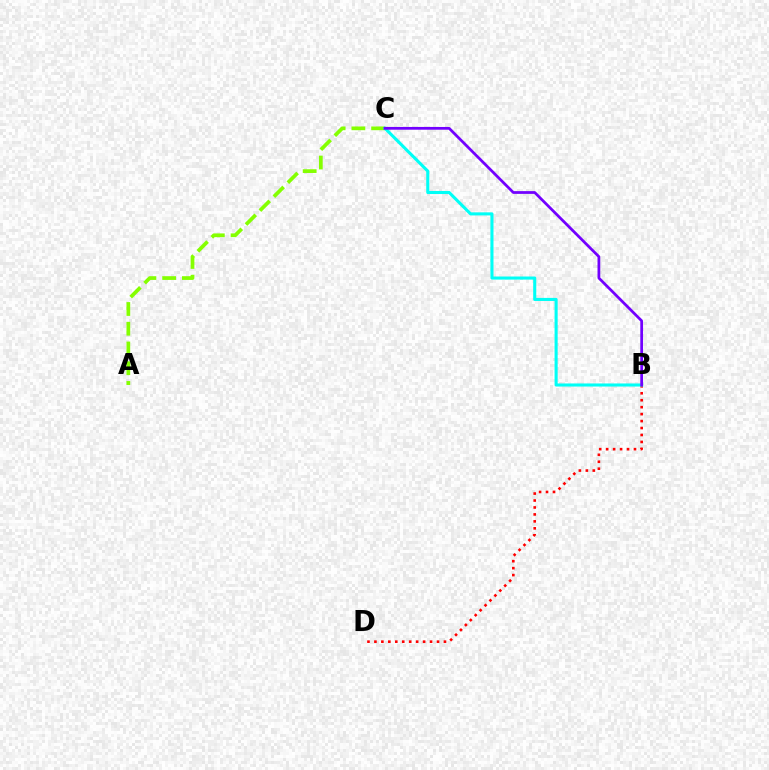{('A', 'C'): [{'color': '#84ff00', 'line_style': 'dashed', 'thickness': 2.68}], ('B', 'D'): [{'color': '#ff0000', 'line_style': 'dotted', 'thickness': 1.89}], ('B', 'C'): [{'color': '#00fff6', 'line_style': 'solid', 'thickness': 2.22}, {'color': '#7200ff', 'line_style': 'solid', 'thickness': 1.98}]}